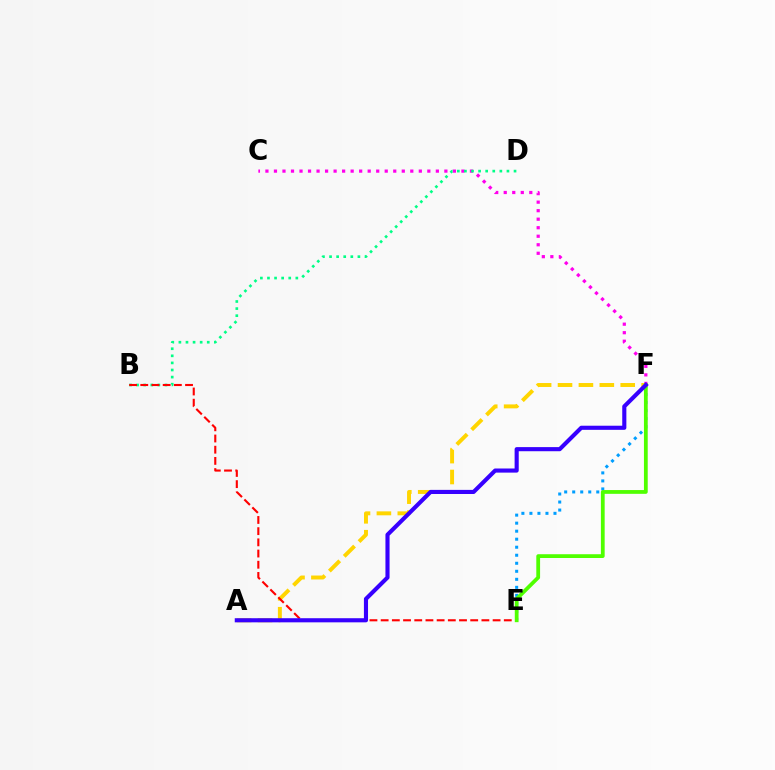{('C', 'F'): [{'color': '#ff00ed', 'line_style': 'dotted', 'thickness': 2.32}], ('E', 'F'): [{'color': '#009eff', 'line_style': 'dotted', 'thickness': 2.18}, {'color': '#4fff00', 'line_style': 'solid', 'thickness': 2.72}], ('B', 'D'): [{'color': '#00ff86', 'line_style': 'dotted', 'thickness': 1.93}], ('A', 'F'): [{'color': '#ffd500', 'line_style': 'dashed', 'thickness': 2.84}, {'color': '#3700ff', 'line_style': 'solid', 'thickness': 2.96}], ('B', 'E'): [{'color': '#ff0000', 'line_style': 'dashed', 'thickness': 1.52}]}